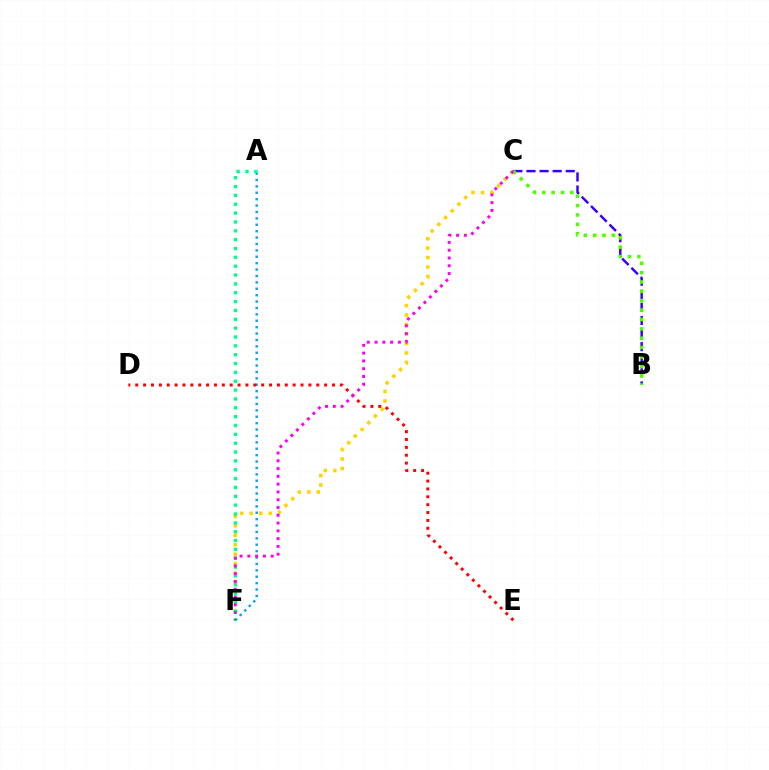{('A', 'F'): [{'color': '#009eff', 'line_style': 'dotted', 'thickness': 1.74}, {'color': '#00ff86', 'line_style': 'dotted', 'thickness': 2.4}], ('D', 'E'): [{'color': '#ff0000', 'line_style': 'dotted', 'thickness': 2.14}], ('B', 'C'): [{'color': '#3700ff', 'line_style': 'dashed', 'thickness': 1.78}, {'color': '#4fff00', 'line_style': 'dotted', 'thickness': 2.55}], ('C', 'F'): [{'color': '#ffd500', 'line_style': 'dotted', 'thickness': 2.57}, {'color': '#ff00ed', 'line_style': 'dotted', 'thickness': 2.11}]}